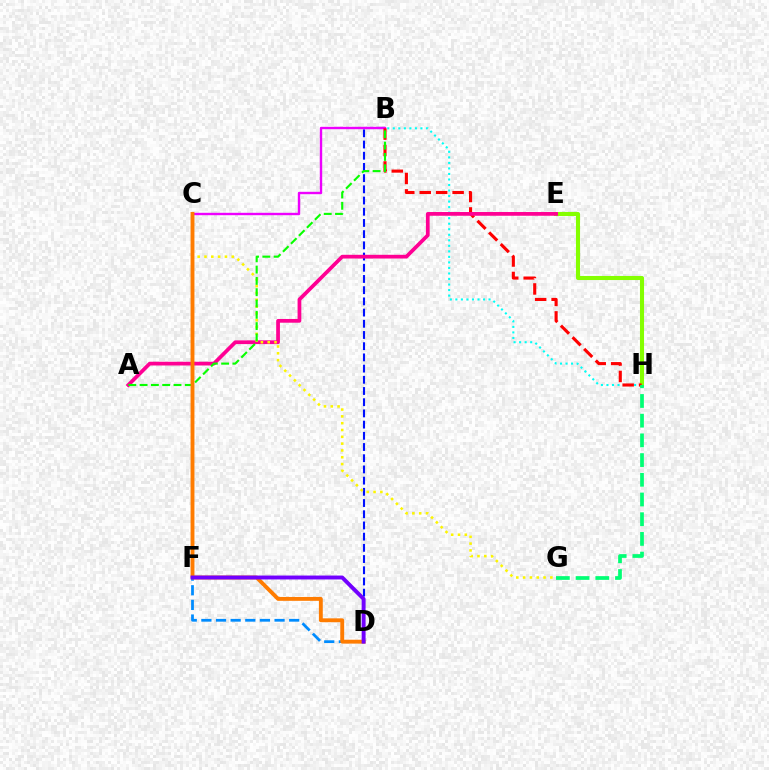{('B', 'D'): [{'color': '#0010ff', 'line_style': 'dashed', 'thickness': 1.52}], ('D', 'F'): [{'color': '#008cff', 'line_style': 'dashed', 'thickness': 1.99}, {'color': '#7200ff', 'line_style': 'solid', 'thickness': 2.81}], ('B', 'H'): [{'color': '#00fff6', 'line_style': 'dotted', 'thickness': 1.5}, {'color': '#ff0000', 'line_style': 'dashed', 'thickness': 2.23}], ('E', 'H'): [{'color': '#84ff00', 'line_style': 'solid', 'thickness': 2.94}], ('B', 'C'): [{'color': '#ee00ff', 'line_style': 'solid', 'thickness': 1.72}], ('A', 'E'): [{'color': '#ff0094', 'line_style': 'solid', 'thickness': 2.69}], ('C', 'G'): [{'color': '#fcf500', 'line_style': 'dotted', 'thickness': 1.85}], ('G', 'H'): [{'color': '#00ff74', 'line_style': 'dashed', 'thickness': 2.68}], ('A', 'B'): [{'color': '#08ff00', 'line_style': 'dashed', 'thickness': 1.54}], ('C', 'D'): [{'color': '#ff7c00', 'line_style': 'solid', 'thickness': 2.79}]}